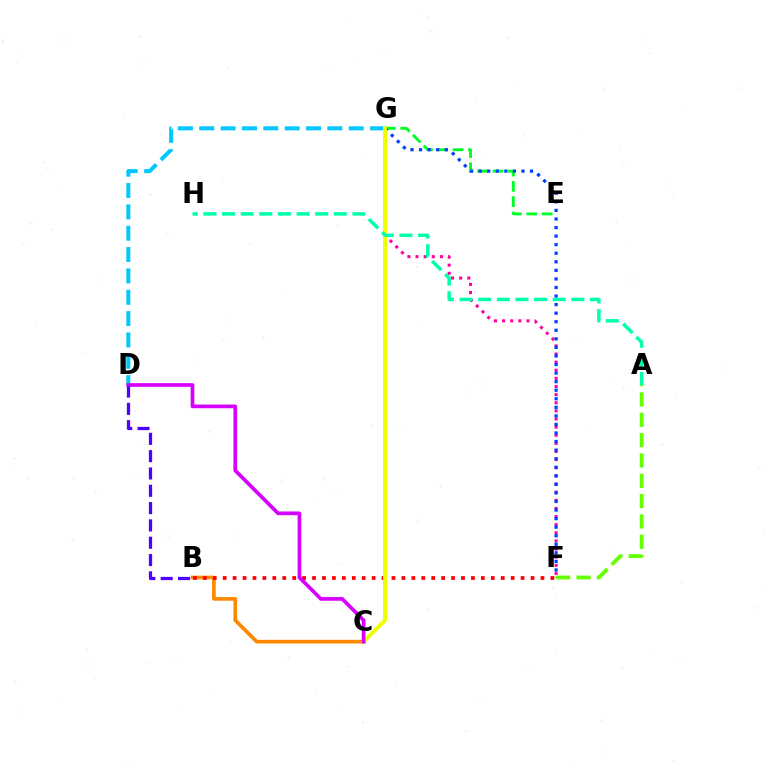{('F', 'G'): [{'color': '#ff00a0', 'line_style': 'dotted', 'thickness': 2.21}, {'color': '#003fff', 'line_style': 'dotted', 'thickness': 2.33}], ('D', 'G'): [{'color': '#00c7ff', 'line_style': 'dashed', 'thickness': 2.9}], ('E', 'G'): [{'color': '#00ff27', 'line_style': 'dashed', 'thickness': 2.08}], ('B', 'C'): [{'color': '#ff8800', 'line_style': 'solid', 'thickness': 2.65}], ('B', 'F'): [{'color': '#ff0000', 'line_style': 'dotted', 'thickness': 2.7}], ('C', 'G'): [{'color': '#eeff00', 'line_style': 'solid', 'thickness': 2.85}], ('A', 'F'): [{'color': '#66ff00', 'line_style': 'dashed', 'thickness': 2.76}], ('C', 'D'): [{'color': '#d600ff', 'line_style': 'solid', 'thickness': 2.67}], ('A', 'H'): [{'color': '#00ffaf', 'line_style': 'dashed', 'thickness': 2.53}], ('B', 'D'): [{'color': '#4f00ff', 'line_style': 'dashed', 'thickness': 2.35}]}